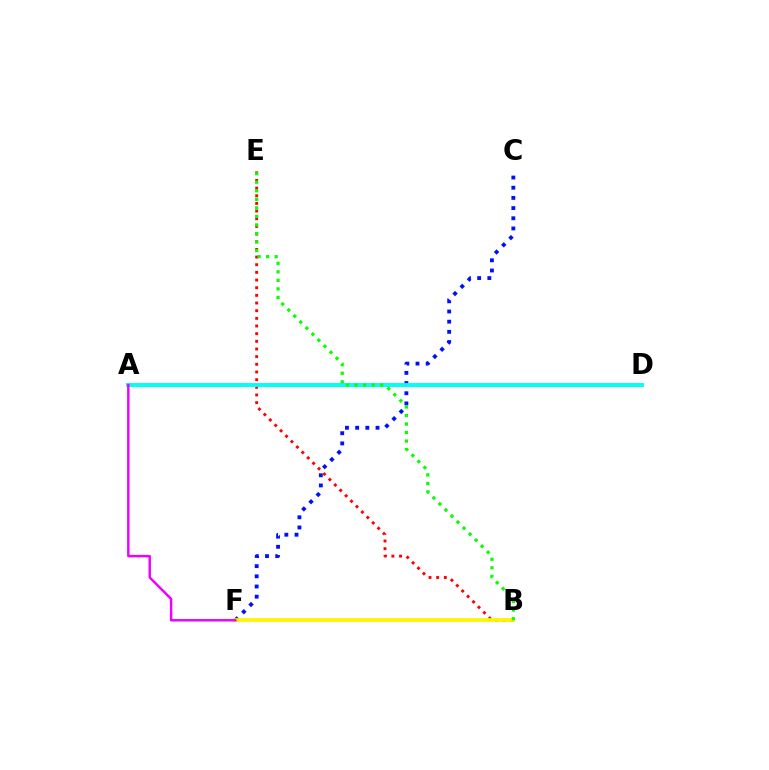{('C', 'F'): [{'color': '#0010ff', 'line_style': 'dotted', 'thickness': 2.77}], ('B', 'E'): [{'color': '#ff0000', 'line_style': 'dotted', 'thickness': 2.08}, {'color': '#08ff00', 'line_style': 'dotted', 'thickness': 2.32}], ('A', 'D'): [{'color': '#00fff6', 'line_style': 'solid', 'thickness': 2.81}], ('B', 'F'): [{'color': '#fcf500', 'line_style': 'solid', 'thickness': 2.64}], ('A', 'F'): [{'color': '#ee00ff', 'line_style': 'solid', 'thickness': 1.76}]}